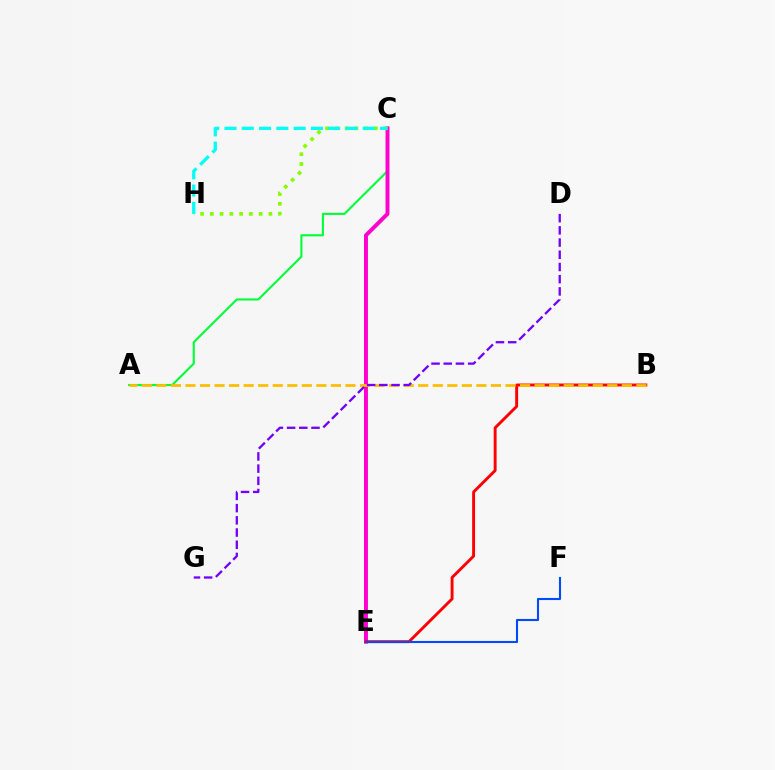{('A', 'C'): [{'color': '#00ff39', 'line_style': 'solid', 'thickness': 1.52}], ('C', 'E'): [{'color': '#ff00cf', 'line_style': 'solid', 'thickness': 2.83}], ('B', 'E'): [{'color': '#ff0000', 'line_style': 'solid', 'thickness': 2.1}], ('A', 'B'): [{'color': '#ffbd00', 'line_style': 'dashed', 'thickness': 1.98}], ('D', 'G'): [{'color': '#7200ff', 'line_style': 'dashed', 'thickness': 1.66}], ('C', 'H'): [{'color': '#84ff00', 'line_style': 'dotted', 'thickness': 2.65}, {'color': '#00fff6', 'line_style': 'dashed', 'thickness': 2.35}], ('E', 'F'): [{'color': '#004bff', 'line_style': 'solid', 'thickness': 1.51}]}